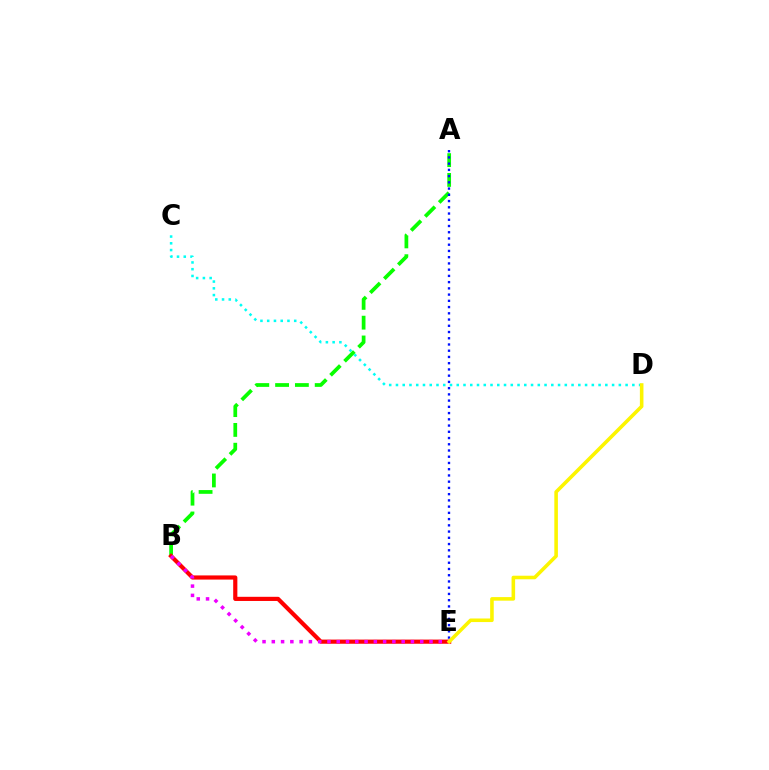{('C', 'D'): [{'color': '#00fff6', 'line_style': 'dotted', 'thickness': 1.84}], ('A', 'B'): [{'color': '#08ff00', 'line_style': 'dashed', 'thickness': 2.69}], ('A', 'E'): [{'color': '#0010ff', 'line_style': 'dotted', 'thickness': 1.69}], ('B', 'E'): [{'color': '#ff0000', 'line_style': 'solid', 'thickness': 3.0}, {'color': '#ee00ff', 'line_style': 'dotted', 'thickness': 2.52}], ('D', 'E'): [{'color': '#fcf500', 'line_style': 'solid', 'thickness': 2.57}]}